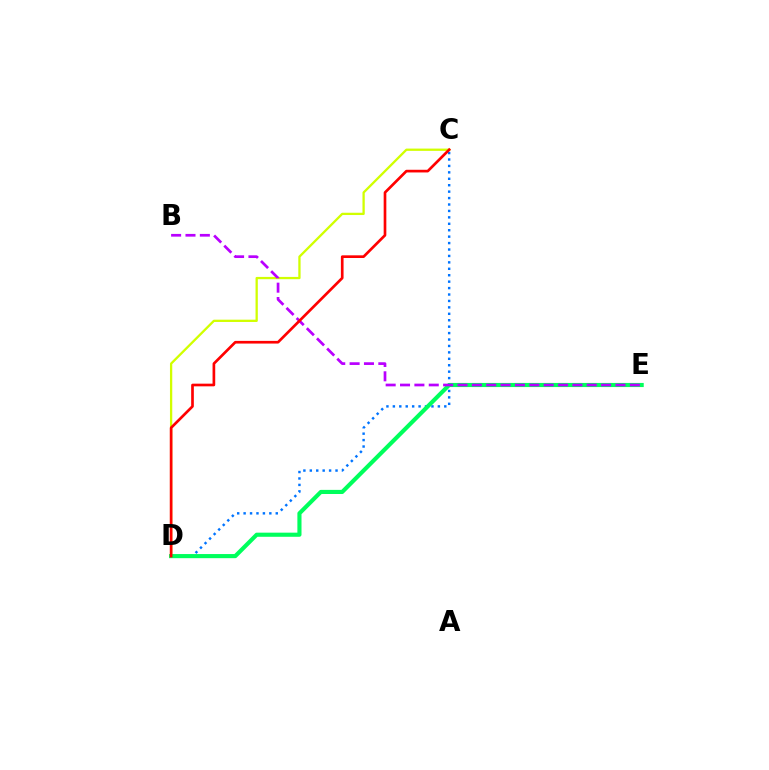{('C', 'D'): [{'color': '#0074ff', 'line_style': 'dotted', 'thickness': 1.75}, {'color': '#d1ff00', 'line_style': 'solid', 'thickness': 1.65}, {'color': '#ff0000', 'line_style': 'solid', 'thickness': 1.93}], ('D', 'E'): [{'color': '#00ff5c', 'line_style': 'solid', 'thickness': 2.97}], ('B', 'E'): [{'color': '#b900ff', 'line_style': 'dashed', 'thickness': 1.95}]}